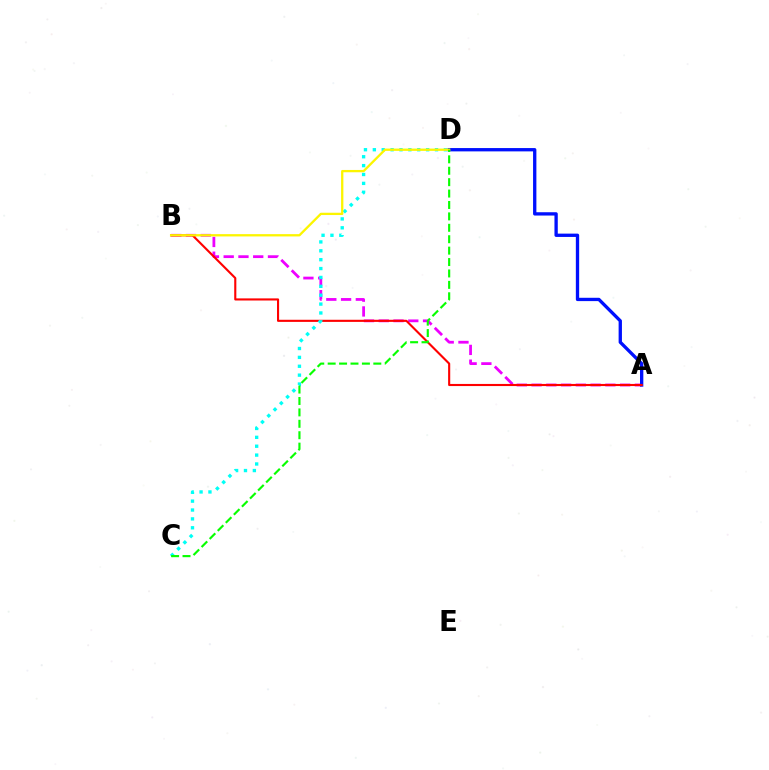{('A', 'B'): [{'color': '#ee00ff', 'line_style': 'dashed', 'thickness': 2.01}, {'color': '#ff0000', 'line_style': 'solid', 'thickness': 1.52}], ('A', 'D'): [{'color': '#0010ff', 'line_style': 'solid', 'thickness': 2.39}], ('C', 'D'): [{'color': '#00fff6', 'line_style': 'dotted', 'thickness': 2.41}, {'color': '#08ff00', 'line_style': 'dashed', 'thickness': 1.55}], ('B', 'D'): [{'color': '#fcf500', 'line_style': 'solid', 'thickness': 1.65}]}